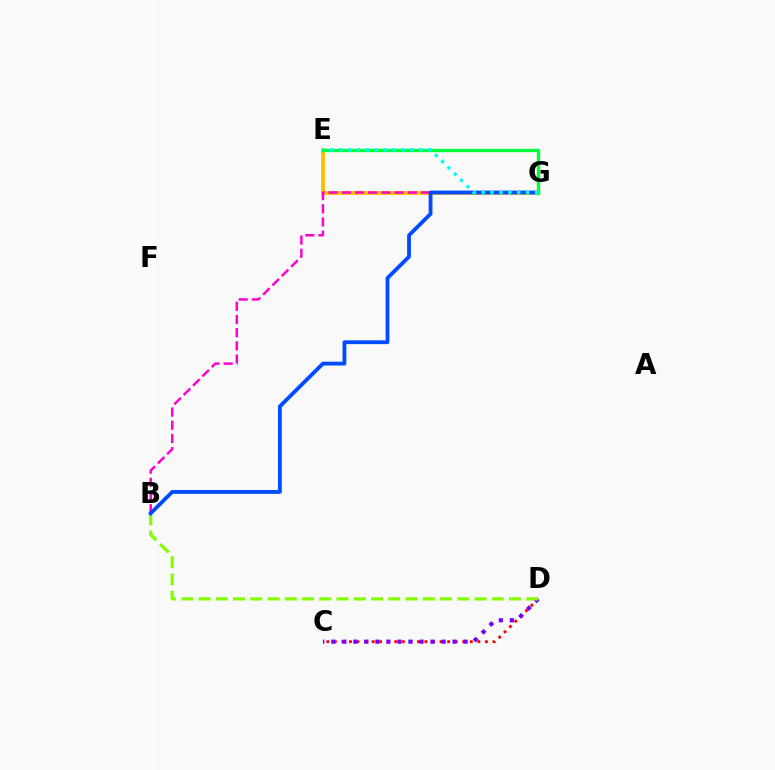{('C', 'D'): [{'color': '#ff0000', 'line_style': 'dotted', 'thickness': 2.05}, {'color': '#7200ff', 'line_style': 'dotted', 'thickness': 2.99}], ('B', 'D'): [{'color': '#84ff00', 'line_style': 'dashed', 'thickness': 2.34}], ('E', 'G'): [{'color': '#ffbd00', 'line_style': 'solid', 'thickness': 2.72}, {'color': '#00ff39', 'line_style': 'solid', 'thickness': 2.42}, {'color': '#00fff6', 'line_style': 'dotted', 'thickness': 2.42}], ('B', 'G'): [{'color': '#ff00cf', 'line_style': 'dashed', 'thickness': 1.79}, {'color': '#004bff', 'line_style': 'solid', 'thickness': 2.75}]}